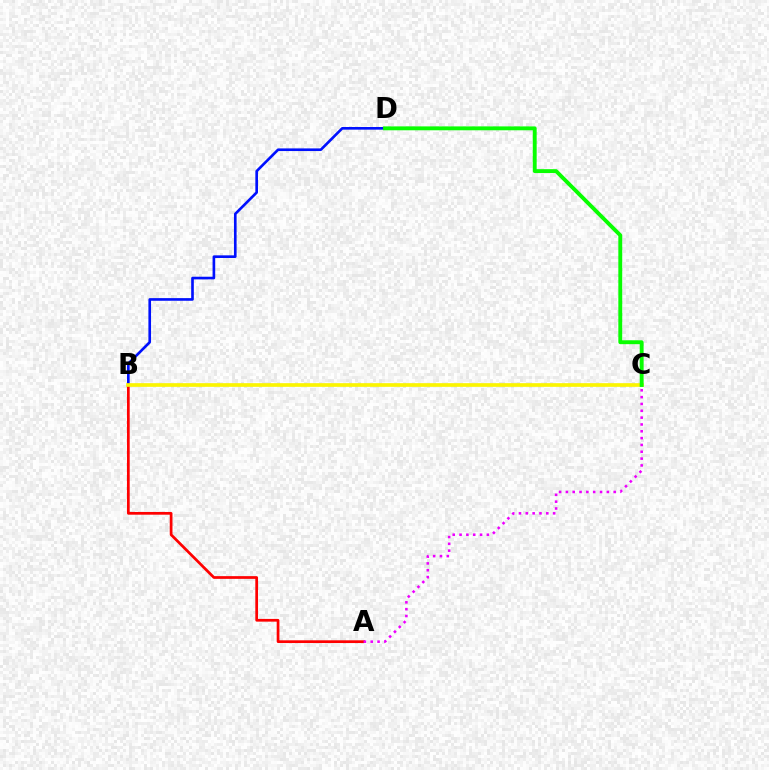{('B', 'C'): [{'color': '#00fff6', 'line_style': 'solid', 'thickness': 1.51}, {'color': '#fcf500', 'line_style': 'solid', 'thickness': 2.64}], ('B', 'D'): [{'color': '#0010ff', 'line_style': 'solid', 'thickness': 1.9}], ('A', 'B'): [{'color': '#ff0000', 'line_style': 'solid', 'thickness': 1.96}], ('A', 'C'): [{'color': '#ee00ff', 'line_style': 'dotted', 'thickness': 1.86}], ('C', 'D'): [{'color': '#08ff00', 'line_style': 'solid', 'thickness': 2.8}]}